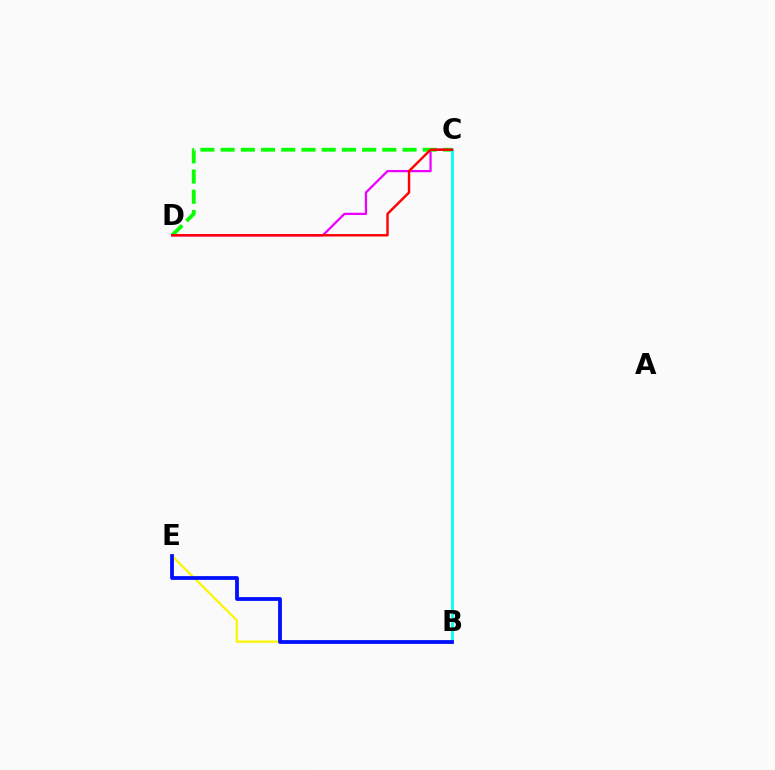{('C', 'D'): [{'color': '#ee00ff', 'line_style': 'solid', 'thickness': 1.63}, {'color': '#08ff00', 'line_style': 'dashed', 'thickness': 2.75}, {'color': '#ff0000', 'line_style': 'solid', 'thickness': 1.74}], ('B', 'E'): [{'color': '#fcf500', 'line_style': 'solid', 'thickness': 1.62}, {'color': '#0010ff', 'line_style': 'solid', 'thickness': 2.72}], ('B', 'C'): [{'color': '#00fff6', 'line_style': 'solid', 'thickness': 1.98}]}